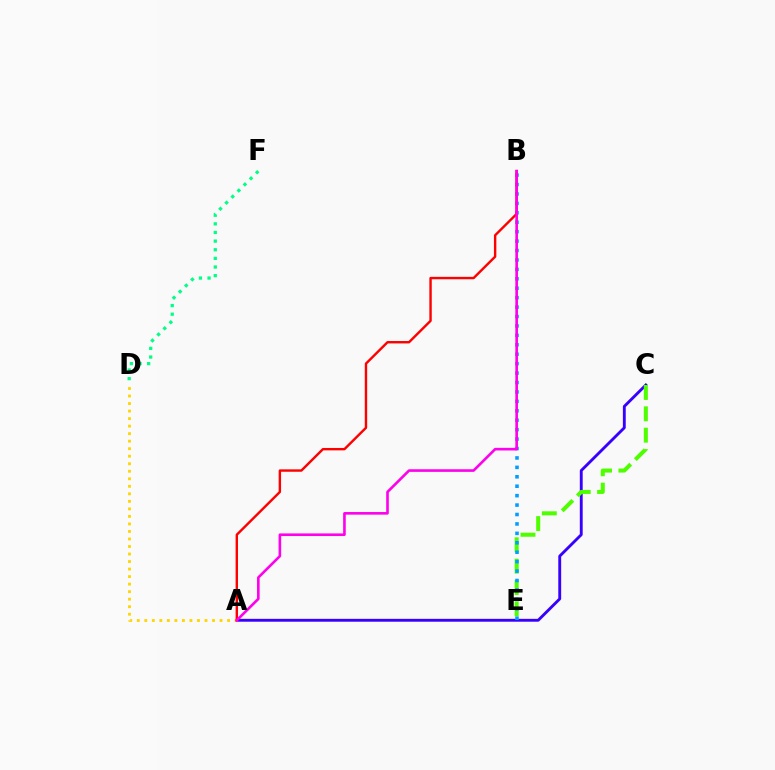{('D', 'F'): [{'color': '#00ff86', 'line_style': 'dotted', 'thickness': 2.34}], ('A', 'C'): [{'color': '#3700ff', 'line_style': 'solid', 'thickness': 2.06}], ('C', 'E'): [{'color': '#4fff00', 'line_style': 'dashed', 'thickness': 2.9}], ('A', 'D'): [{'color': '#ffd500', 'line_style': 'dotted', 'thickness': 2.04}], ('B', 'E'): [{'color': '#009eff', 'line_style': 'dotted', 'thickness': 2.56}], ('A', 'B'): [{'color': '#ff0000', 'line_style': 'solid', 'thickness': 1.73}, {'color': '#ff00ed', 'line_style': 'solid', 'thickness': 1.89}]}